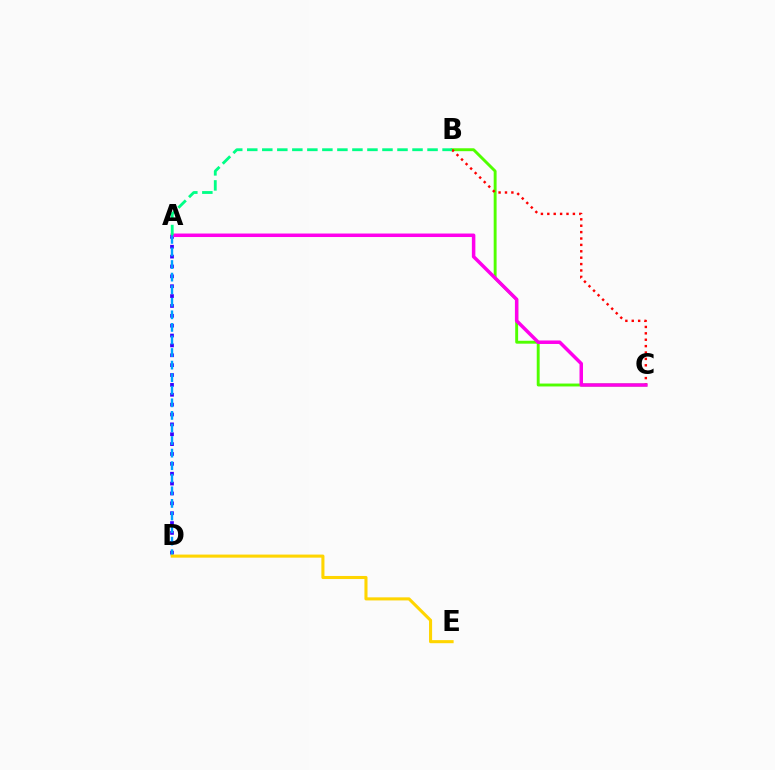{('A', 'D'): [{'color': '#3700ff', 'line_style': 'dotted', 'thickness': 2.68}, {'color': '#009eff', 'line_style': 'dashed', 'thickness': 1.71}], ('B', 'C'): [{'color': '#4fff00', 'line_style': 'solid', 'thickness': 2.09}, {'color': '#ff0000', 'line_style': 'dotted', 'thickness': 1.74}], ('A', 'C'): [{'color': '#ff00ed', 'line_style': 'solid', 'thickness': 2.52}], ('A', 'B'): [{'color': '#00ff86', 'line_style': 'dashed', 'thickness': 2.04}], ('D', 'E'): [{'color': '#ffd500', 'line_style': 'solid', 'thickness': 2.21}]}